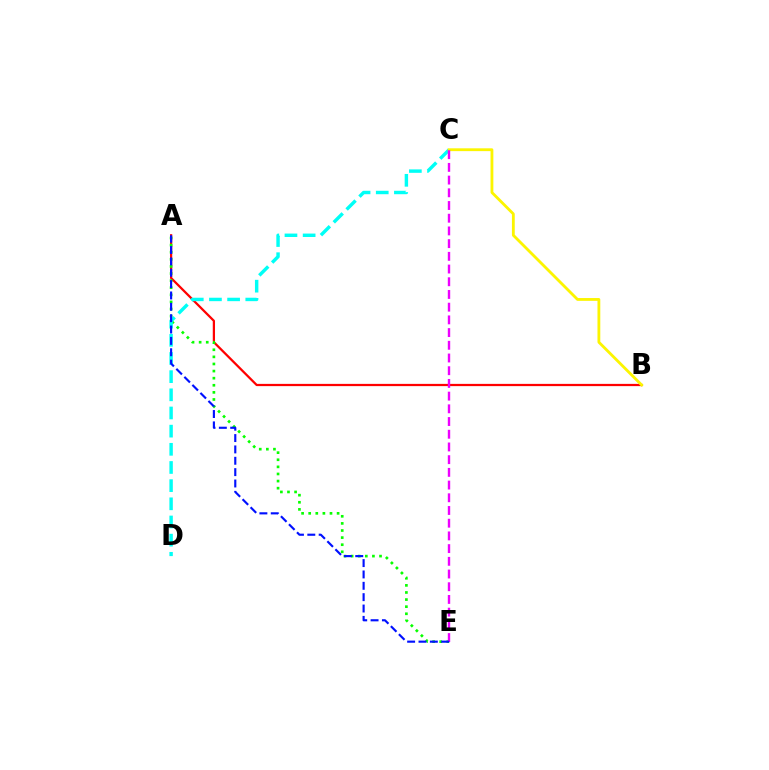{('A', 'B'): [{'color': '#ff0000', 'line_style': 'solid', 'thickness': 1.62}], ('A', 'E'): [{'color': '#08ff00', 'line_style': 'dotted', 'thickness': 1.93}, {'color': '#0010ff', 'line_style': 'dashed', 'thickness': 1.54}], ('C', 'D'): [{'color': '#00fff6', 'line_style': 'dashed', 'thickness': 2.47}], ('B', 'C'): [{'color': '#fcf500', 'line_style': 'solid', 'thickness': 2.03}], ('C', 'E'): [{'color': '#ee00ff', 'line_style': 'dashed', 'thickness': 1.73}]}